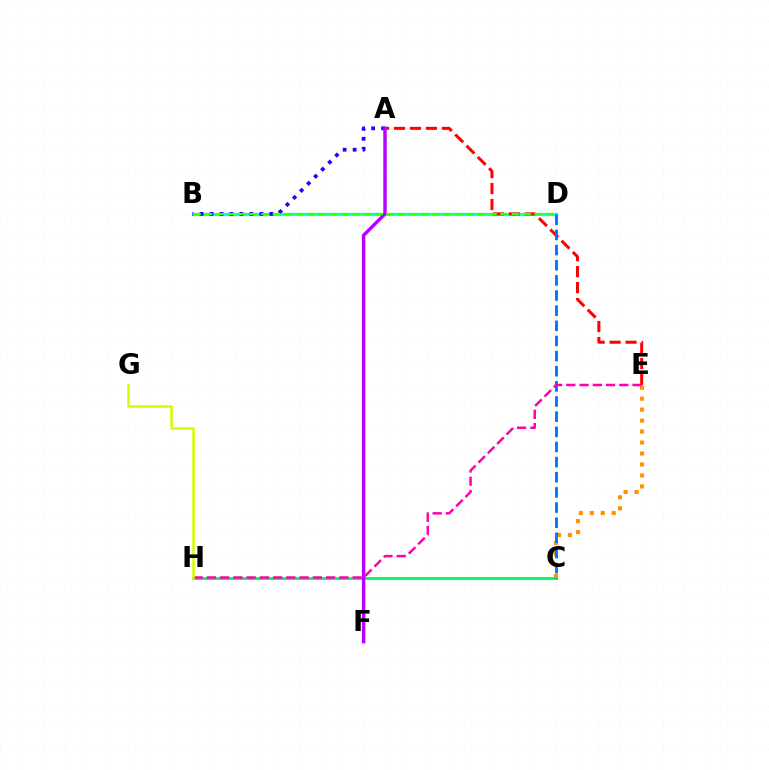{('C', 'H'): [{'color': '#00ff5c', 'line_style': 'solid', 'thickness': 2.13}], ('C', 'E'): [{'color': '#ff9400', 'line_style': 'dotted', 'thickness': 2.98}], ('B', 'D'): [{'color': '#00fff6', 'line_style': 'solid', 'thickness': 2.33}, {'color': '#3dff00', 'line_style': 'dashed', 'thickness': 1.55}], ('A', 'E'): [{'color': '#ff0000', 'line_style': 'dashed', 'thickness': 2.17}], ('A', 'B'): [{'color': '#2500ff', 'line_style': 'dotted', 'thickness': 2.71}], ('A', 'F'): [{'color': '#b900ff', 'line_style': 'solid', 'thickness': 2.47}], ('C', 'D'): [{'color': '#0074ff', 'line_style': 'dashed', 'thickness': 2.06}], ('E', 'H'): [{'color': '#ff00ac', 'line_style': 'dashed', 'thickness': 1.8}], ('G', 'H'): [{'color': '#d1ff00', 'line_style': 'solid', 'thickness': 1.81}]}